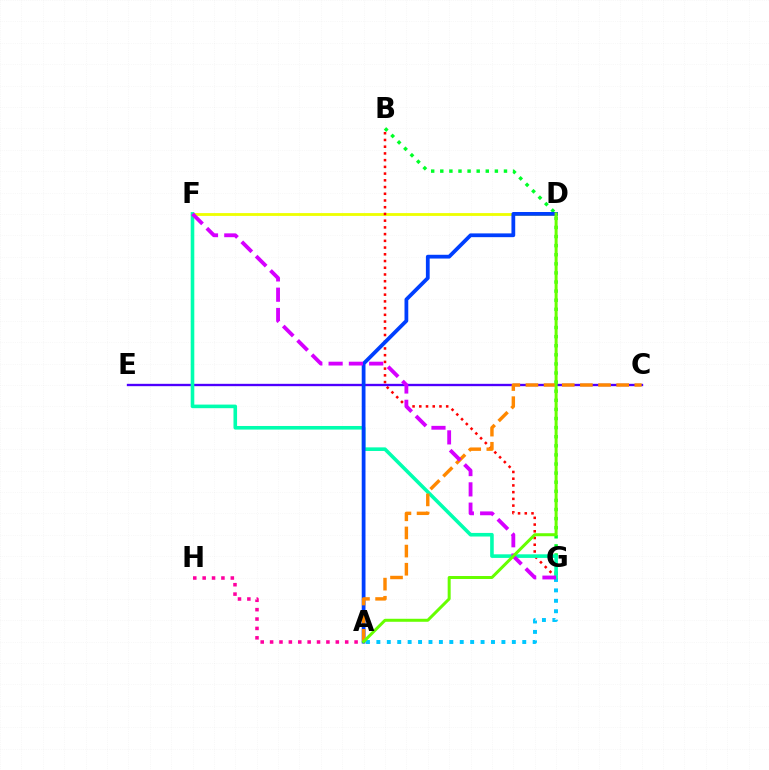{('D', 'F'): [{'color': '#eeff00', 'line_style': 'solid', 'thickness': 2.03}], ('B', 'G'): [{'color': '#ff0000', 'line_style': 'dotted', 'thickness': 1.83}, {'color': '#00ff27', 'line_style': 'dotted', 'thickness': 2.47}], ('C', 'E'): [{'color': '#4f00ff', 'line_style': 'solid', 'thickness': 1.69}], ('A', 'G'): [{'color': '#00c7ff', 'line_style': 'dotted', 'thickness': 2.83}], ('F', 'G'): [{'color': '#00ffaf', 'line_style': 'solid', 'thickness': 2.59}, {'color': '#d600ff', 'line_style': 'dashed', 'thickness': 2.76}], ('A', 'D'): [{'color': '#003fff', 'line_style': 'solid', 'thickness': 2.71}, {'color': '#66ff00', 'line_style': 'solid', 'thickness': 2.16}], ('A', 'C'): [{'color': '#ff8800', 'line_style': 'dashed', 'thickness': 2.47}], ('A', 'H'): [{'color': '#ff00a0', 'line_style': 'dotted', 'thickness': 2.55}]}